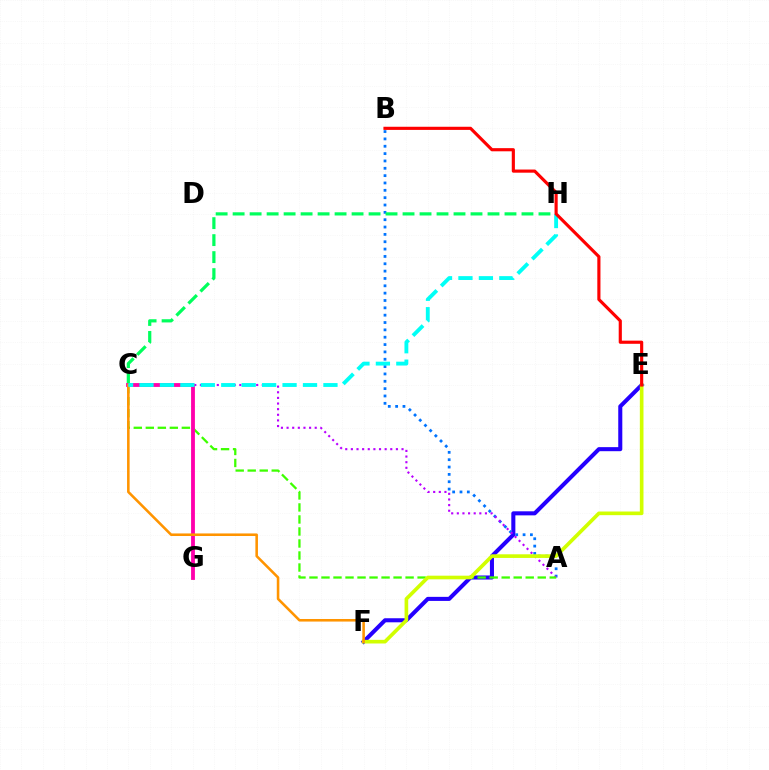{('E', 'F'): [{'color': '#2500ff', 'line_style': 'solid', 'thickness': 2.92}, {'color': '#d1ff00', 'line_style': 'solid', 'thickness': 2.62}], ('A', 'B'): [{'color': '#0074ff', 'line_style': 'dotted', 'thickness': 2.0}], ('A', 'C'): [{'color': '#b900ff', 'line_style': 'dotted', 'thickness': 1.53}, {'color': '#3dff00', 'line_style': 'dashed', 'thickness': 1.63}], ('C', 'H'): [{'color': '#00ff5c', 'line_style': 'dashed', 'thickness': 2.31}, {'color': '#00fff6', 'line_style': 'dashed', 'thickness': 2.78}], ('C', 'G'): [{'color': '#ff00ac', 'line_style': 'solid', 'thickness': 2.75}], ('C', 'F'): [{'color': '#ff9400', 'line_style': 'solid', 'thickness': 1.85}], ('B', 'E'): [{'color': '#ff0000', 'line_style': 'solid', 'thickness': 2.27}]}